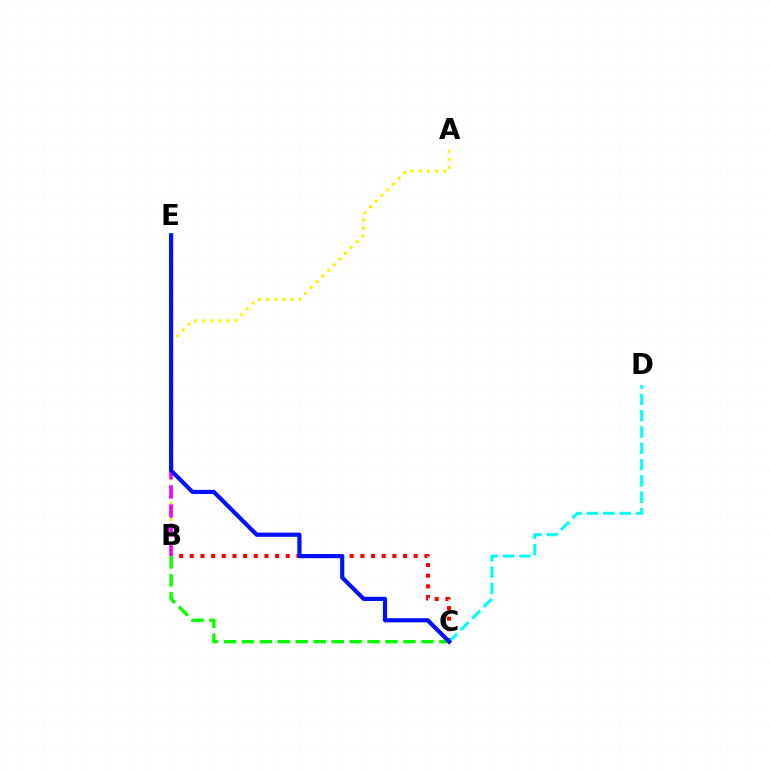{('B', 'C'): [{'color': '#ff0000', 'line_style': 'dotted', 'thickness': 2.9}, {'color': '#08ff00', 'line_style': 'dashed', 'thickness': 2.44}], ('A', 'B'): [{'color': '#fcf500', 'line_style': 'dotted', 'thickness': 2.2}], ('B', 'E'): [{'color': '#ee00ff', 'line_style': 'dashed', 'thickness': 2.6}], ('C', 'D'): [{'color': '#00fff6', 'line_style': 'dashed', 'thickness': 2.22}], ('C', 'E'): [{'color': '#0010ff', 'line_style': 'solid', 'thickness': 3.0}]}